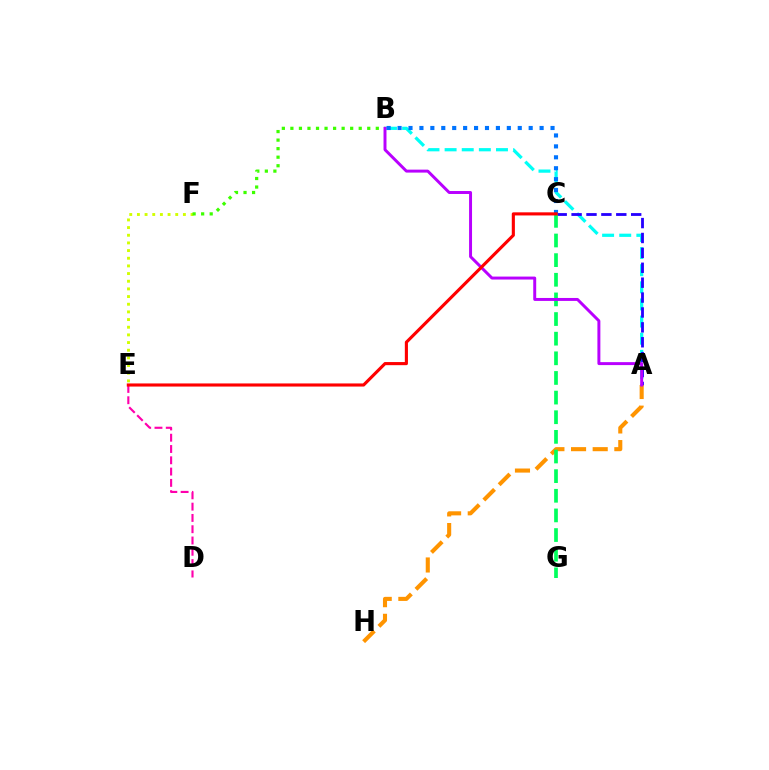{('A', 'B'): [{'color': '#00fff6', 'line_style': 'dashed', 'thickness': 2.33}, {'color': '#b900ff', 'line_style': 'solid', 'thickness': 2.13}], ('A', 'C'): [{'color': '#2500ff', 'line_style': 'dashed', 'thickness': 2.02}], ('B', 'C'): [{'color': '#0074ff', 'line_style': 'dotted', 'thickness': 2.97}], ('D', 'E'): [{'color': '#ff00ac', 'line_style': 'dashed', 'thickness': 1.53}], ('E', 'F'): [{'color': '#d1ff00', 'line_style': 'dotted', 'thickness': 2.08}], ('A', 'H'): [{'color': '#ff9400', 'line_style': 'dashed', 'thickness': 2.94}], ('B', 'F'): [{'color': '#3dff00', 'line_style': 'dotted', 'thickness': 2.32}], ('C', 'G'): [{'color': '#00ff5c', 'line_style': 'dashed', 'thickness': 2.67}], ('C', 'E'): [{'color': '#ff0000', 'line_style': 'solid', 'thickness': 2.24}]}